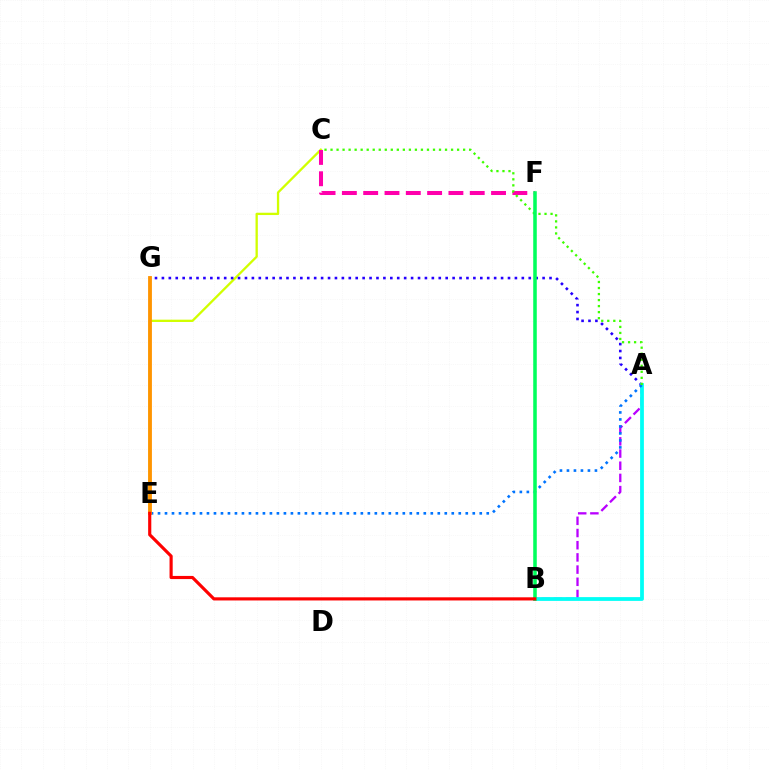{('A', 'B'): [{'color': '#b900ff', 'line_style': 'dashed', 'thickness': 1.66}, {'color': '#00fff6', 'line_style': 'solid', 'thickness': 2.72}], ('C', 'E'): [{'color': '#d1ff00', 'line_style': 'solid', 'thickness': 1.67}], ('A', 'G'): [{'color': '#2500ff', 'line_style': 'dotted', 'thickness': 1.88}], ('A', 'E'): [{'color': '#0074ff', 'line_style': 'dotted', 'thickness': 1.9}], ('C', 'F'): [{'color': '#ff00ac', 'line_style': 'dashed', 'thickness': 2.89}], ('E', 'G'): [{'color': '#ff9400', 'line_style': 'solid', 'thickness': 2.76}], ('A', 'C'): [{'color': '#3dff00', 'line_style': 'dotted', 'thickness': 1.64}], ('B', 'F'): [{'color': '#00ff5c', 'line_style': 'solid', 'thickness': 2.56}], ('B', 'E'): [{'color': '#ff0000', 'line_style': 'solid', 'thickness': 2.27}]}